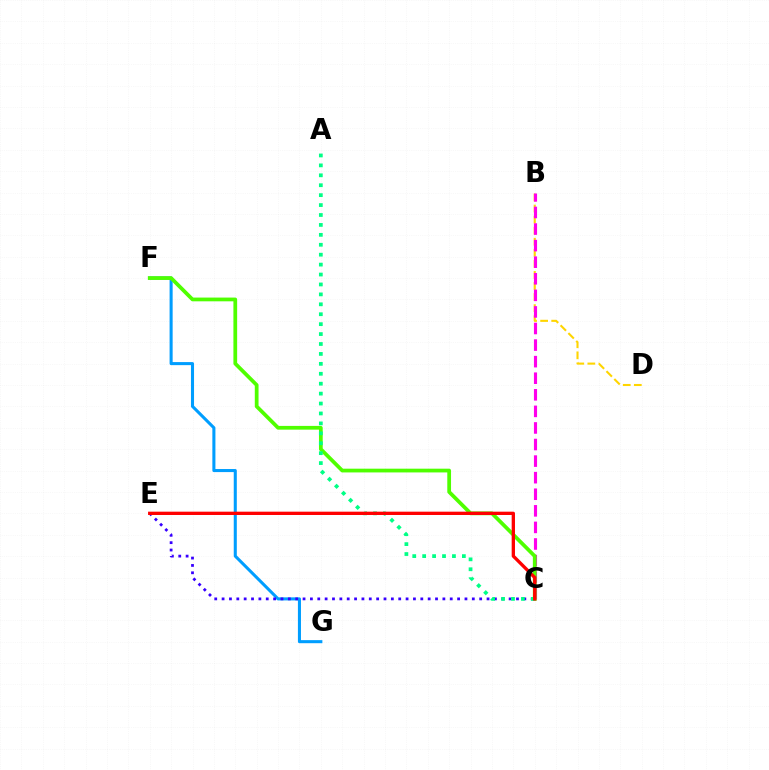{('F', 'G'): [{'color': '#009eff', 'line_style': 'solid', 'thickness': 2.2}], ('B', 'D'): [{'color': '#ffd500', 'line_style': 'dashed', 'thickness': 1.5}], ('C', 'E'): [{'color': '#3700ff', 'line_style': 'dotted', 'thickness': 2.0}, {'color': '#ff0000', 'line_style': 'solid', 'thickness': 2.39}], ('B', 'C'): [{'color': '#ff00ed', 'line_style': 'dashed', 'thickness': 2.25}], ('C', 'F'): [{'color': '#4fff00', 'line_style': 'solid', 'thickness': 2.7}], ('A', 'C'): [{'color': '#00ff86', 'line_style': 'dotted', 'thickness': 2.7}]}